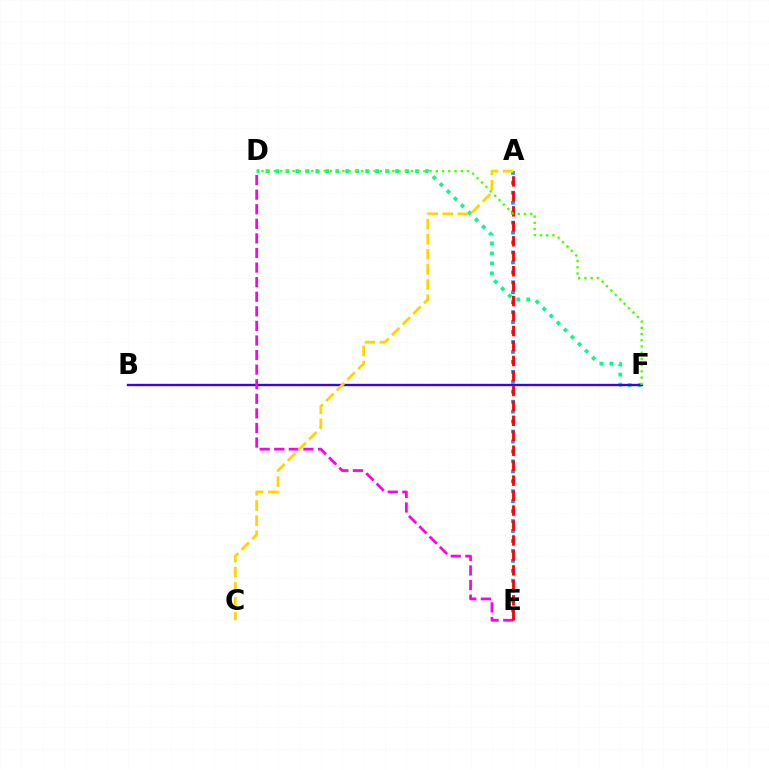{('D', 'F'): [{'color': '#00ff86', 'line_style': 'dotted', 'thickness': 2.71}, {'color': '#4fff00', 'line_style': 'dotted', 'thickness': 1.69}], ('A', 'E'): [{'color': '#009eff', 'line_style': 'dotted', 'thickness': 2.7}, {'color': '#ff0000', 'line_style': 'dashed', 'thickness': 2.03}], ('B', 'F'): [{'color': '#3700ff', 'line_style': 'solid', 'thickness': 1.68}], ('D', 'E'): [{'color': '#ff00ed', 'line_style': 'dashed', 'thickness': 1.98}], ('A', 'C'): [{'color': '#ffd500', 'line_style': 'dashed', 'thickness': 2.05}]}